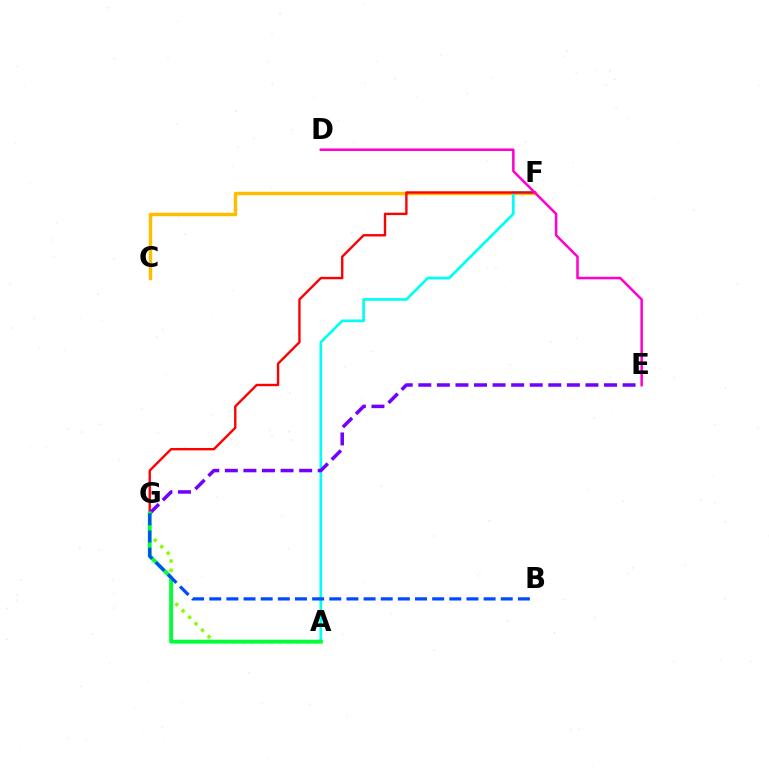{('C', 'F'): [{'color': '#ffbd00', 'line_style': 'solid', 'thickness': 2.48}], ('A', 'F'): [{'color': '#00fff6', 'line_style': 'solid', 'thickness': 1.94}], ('F', 'G'): [{'color': '#ff0000', 'line_style': 'solid', 'thickness': 1.71}], ('A', 'G'): [{'color': '#84ff00', 'line_style': 'dotted', 'thickness': 2.48}, {'color': '#00ff39', 'line_style': 'solid', 'thickness': 2.79}], ('E', 'G'): [{'color': '#7200ff', 'line_style': 'dashed', 'thickness': 2.52}], ('D', 'E'): [{'color': '#ff00cf', 'line_style': 'solid', 'thickness': 1.81}], ('B', 'G'): [{'color': '#004bff', 'line_style': 'dashed', 'thickness': 2.33}]}